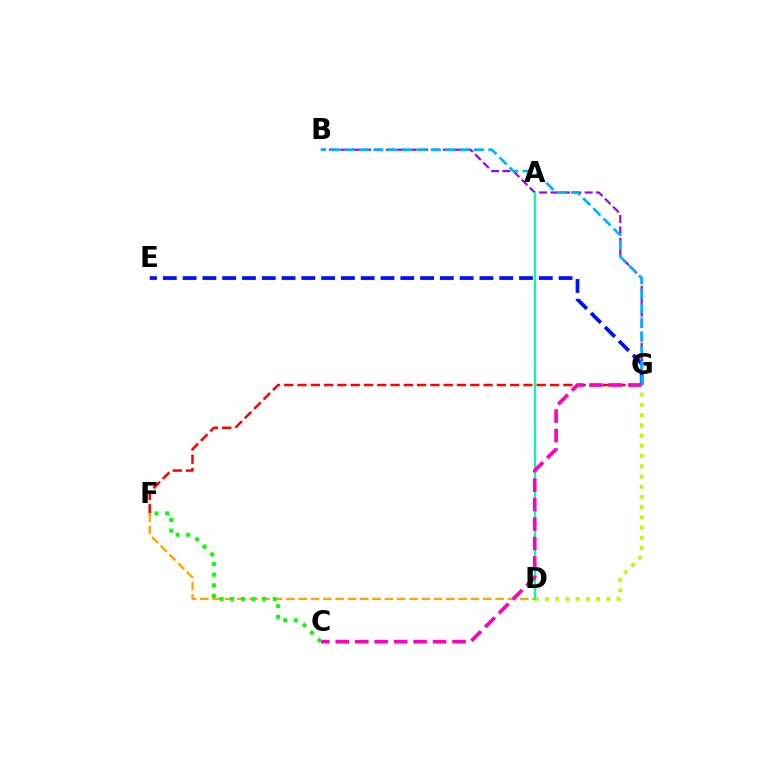{('F', 'G'): [{'color': '#ff0000', 'line_style': 'dashed', 'thickness': 1.81}], ('D', 'G'): [{'color': '#b3ff00', 'line_style': 'dotted', 'thickness': 2.78}], ('B', 'G'): [{'color': '#9b00ff', 'line_style': 'dashed', 'thickness': 1.55}, {'color': '#00b5ff', 'line_style': 'dashed', 'thickness': 1.95}], ('D', 'F'): [{'color': '#ffa500', 'line_style': 'dashed', 'thickness': 1.67}], ('E', 'G'): [{'color': '#0010ff', 'line_style': 'dashed', 'thickness': 2.69}], ('A', 'D'): [{'color': '#00ff9d', 'line_style': 'solid', 'thickness': 1.54}], ('C', 'G'): [{'color': '#ff00bd', 'line_style': 'dashed', 'thickness': 2.64}], ('C', 'F'): [{'color': '#08ff00', 'line_style': 'dotted', 'thickness': 2.89}]}